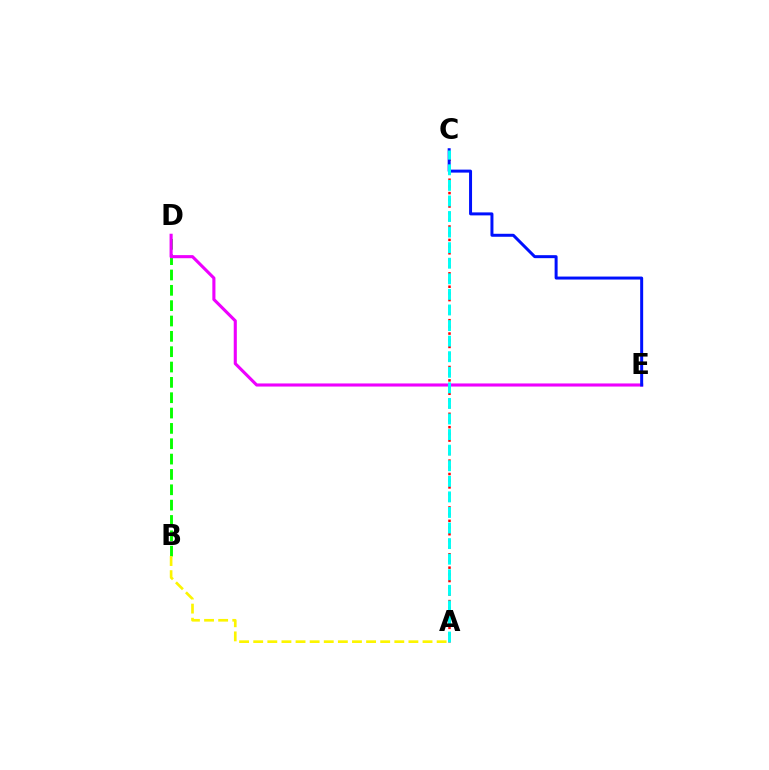{('B', 'D'): [{'color': '#08ff00', 'line_style': 'dashed', 'thickness': 2.08}], ('D', 'E'): [{'color': '#ee00ff', 'line_style': 'solid', 'thickness': 2.23}], ('A', 'C'): [{'color': '#ff0000', 'line_style': 'dotted', 'thickness': 1.82}, {'color': '#00fff6', 'line_style': 'dashed', 'thickness': 2.12}], ('C', 'E'): [{'color': '#0010ff', 'line_style': 'solid', 'thickness': 2.15}], ('A', 'B'): [{'color': '#fcf500', 'line_style': 'dashed', 'thickness': 1.92}]}